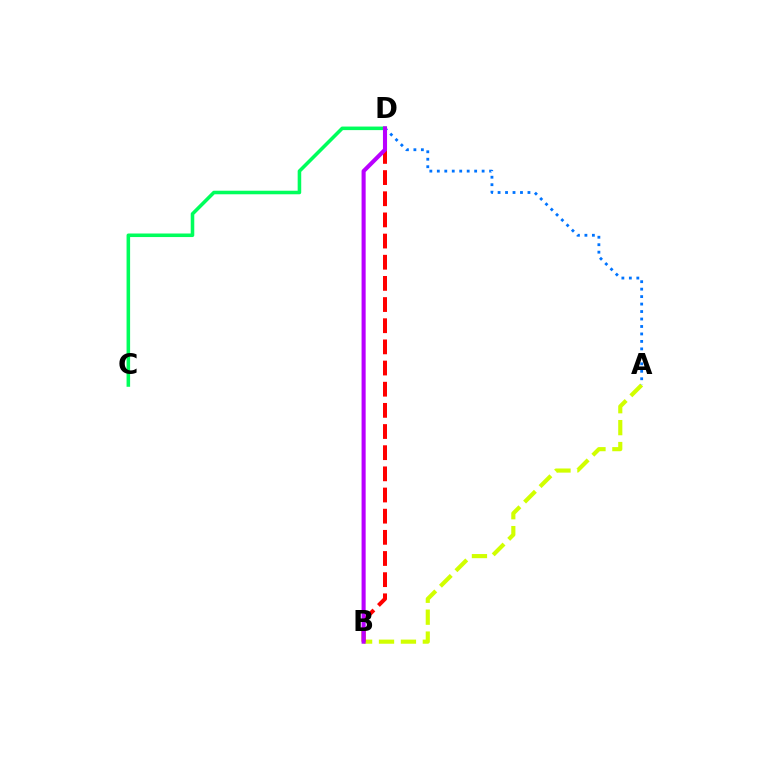{('C', 'D'): [{'color': '#00ff5c', 'line_style': 'solid', 'thickness': 2.56}], ('A', 'B'): [{'color': '#d1ff00', 'line_style': 'dashed', 'thickness': 2.98}], ('B', 'D'): [{'color': '#ff0000', 'line_style': 'dashed', 'thickness': 2.87}, {'color': '#b900ff', 'line_style': 'solid', 'thickness': 2.94}], ('A', 'D'): [{'color': '#0074ff', 'line_style': 'dotted', 'thickness': 2.03}]}